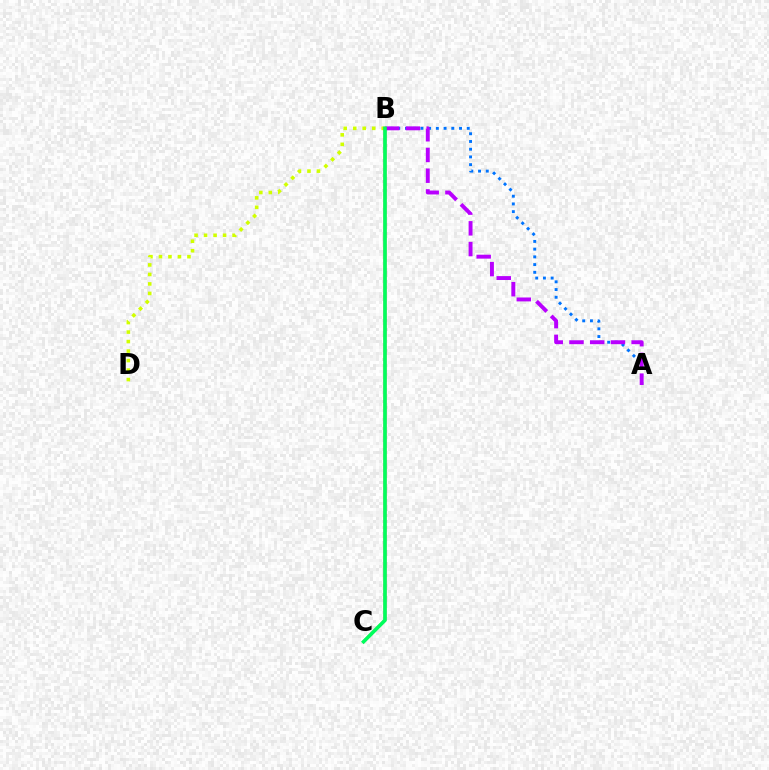{('A', 'B'): [{'color': '#0074ff', 'line_style': 'dotted', 'thickness': 2.1}, {'color': '#b900ff', 'line_style': 'dashed', 'thickness': 2.82}], ('B', 'D'): [{'color': '#d1ff00', 'line_style': 'dotted', 'thickness': 2.58}], ('B', 'C'): [{'color': '#ff0000', 'line_style': 'solid', 'thickness': 1.84}, {'color': '#00ff5c', 'line_style': 'solid', 'thickness': 2.59}]}